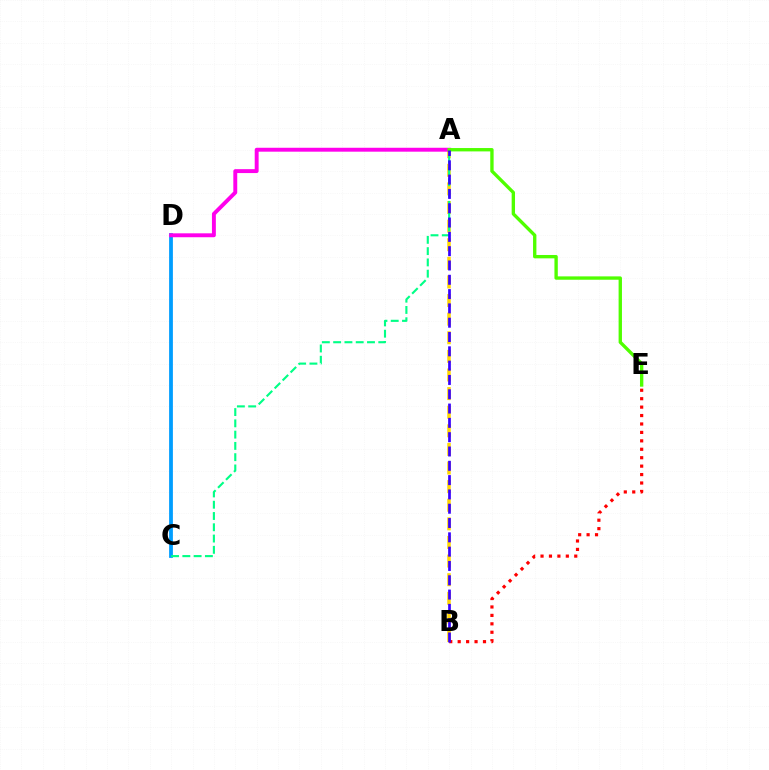{('A', 'B'): [{'color': '#ffd500', 'line_style': 'dashed', 'thickness': 2.53}, {'color': '#3700ff', 'line_style': 'dashed', 'thickness': 1.94}], ('C', 'D'): [{'color': '#009eff', 'line_style': 'solid', 'thickness': 2.72}], ('A', 'D'): [{'color': '#ff00ed', 'line_style': 'solid', 'thickness': 2.82}], ('B', 'E'): [{'color': '#ff0000', 'line_style': 'dotted', 'thickness': 2.29}], ('A', 'C'): [{'color': '#00ff86', 'line_style': 'dashed', 'thickness': 1.53}], ('A', 'E'): [{'color': '#4fff00', 'line_style': 'solid', 'thickness': 2.42}]}